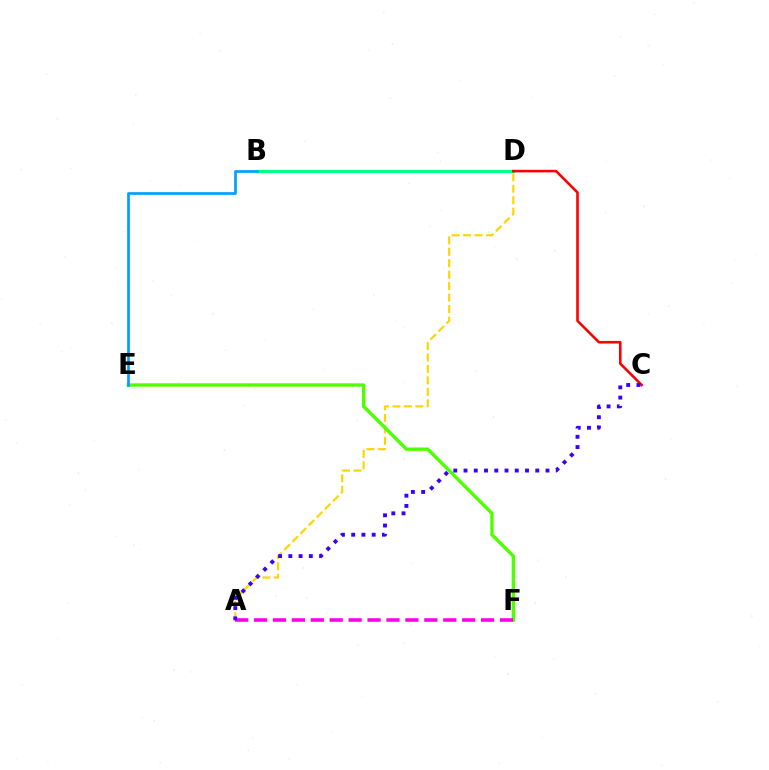{('B', 'D'): [{'color': '#00ff86', 'line_style': 'solid', 'thickness': 2.31}], ('C', 'D'): [{'color': '#ff0000', 'line_style': 'solid', 'thickness': 1.87}], ('A', 'D'): [{'color': '#ffd500', 'line_style': 'dashed', 'thickness': 1.56}], ('E', 'F'): [{'color': '#4fff00', 'line_style': 'solid', 'thickness': 2.43}], ('A', 'F'): [{'color': '#ff00ed', 'line_style': 'dashed', 'thickness': 2.57}], ('A', 'C'): [{'color': '#3700ff', 'line_style': 'dotted', 'thickness': 2.78}], ('B', 'E'): [{'color': '#009eff', 'line_style': 'solid', 'thickness': 1.94}]}